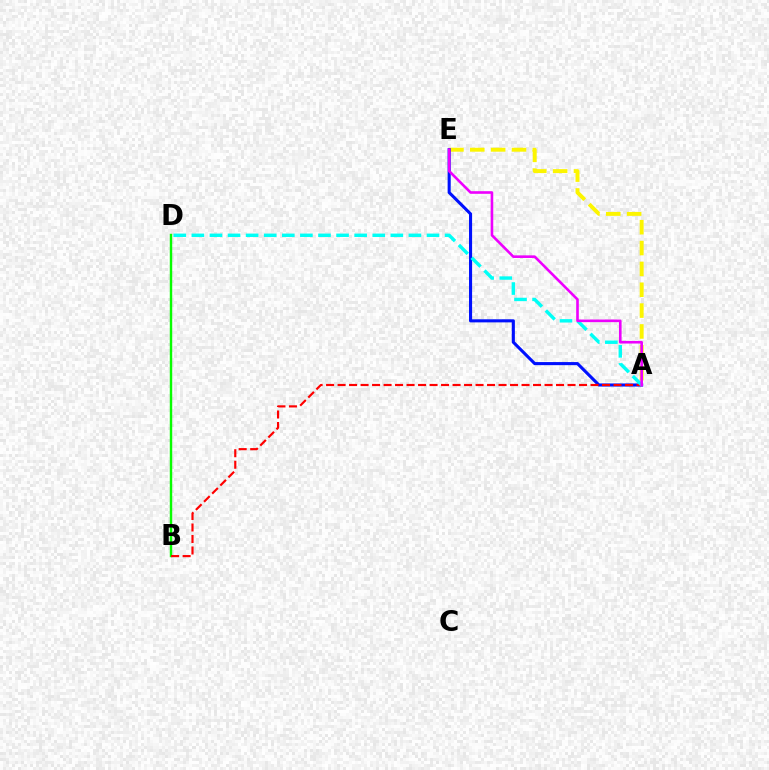{('B', 'D'): [{'color': '#08ff00', 'line_style': 'solid', 'thickness': 1.75}], ('A', 'E'): [{'color': '#fcf500', 'line_style': 'dashed', 'thickness': 2.83}, {'color': '#0010ff', 'line_style': 'solid', 'thickness': 2.22}, {'color': '#ee00ff', 'line_style': 'solid', 'thickness': 1.88}], ('A', 'B'): [{'color': '#ff0000', 'line_style': 'dashed', 'thickness': 1.56}], ('A', 'D'): [{'color': '#00fff6', 'line_style': 'dashed', 'thickness': 2.46}]}